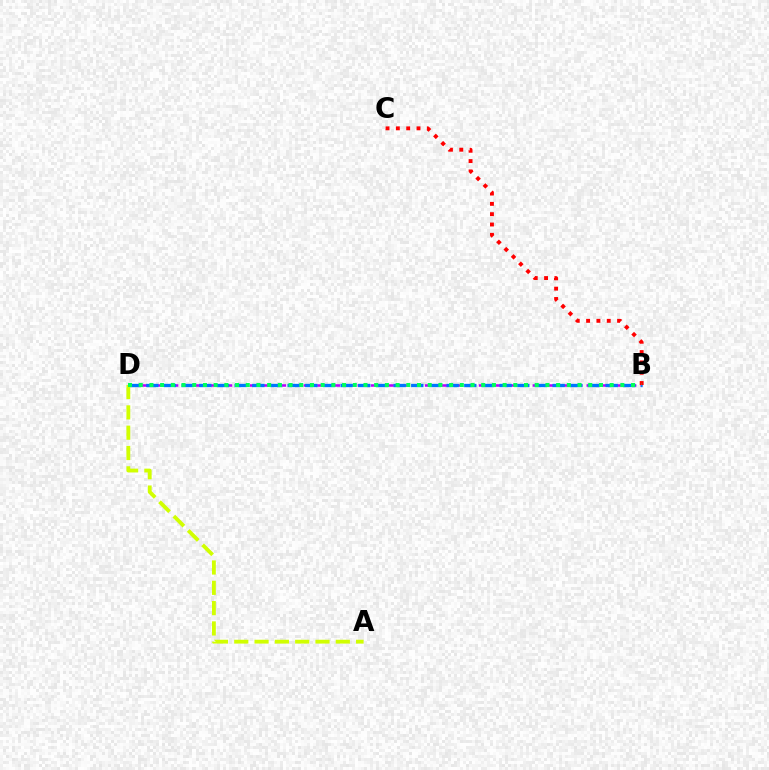{('B', 'D'): [{'color': '#b900ff', 'line_style': 'dashed', 'thickness': 1.83}, {'color': '#0074ff', 'line_style': 'dashed', 'thickness': 2.4}, {'color': '#00ff5c', 'line_style': 'dotted', 'thickness': 2.91}], ('B', 'C'): [{'color': '#ff0000', 'line_style': 'dotted', 'thickness': 2.81}], ('A', 'D'): [{'color': '#d1ff00', 'line_style': 'dashed', 'thickness': 2.76}]}